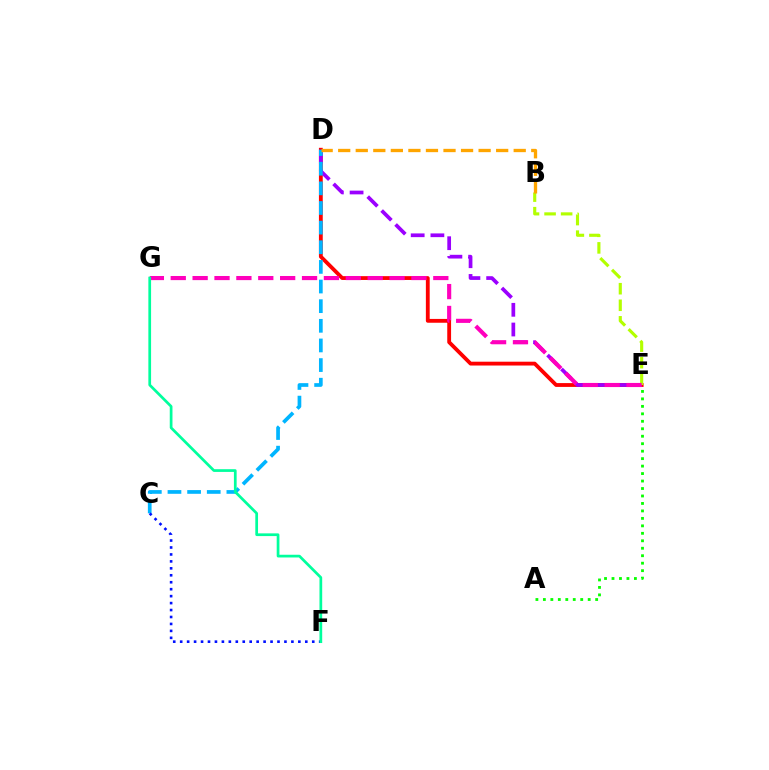{('D', 'E'): [{'color': '#ff0000', 'line_style': 'solid', 'thickness': 2.75}, {'color': '#9b00ff', 'line_style': 'dashed', 'thickness': 2.68}], ('A', 'E'): [{'color': '#08ff00', 'line_style': 'dotted', 'thickness': 2.03}], ('B', 'E'): [{'color': '#b3ff00', 'line_style': 'dashed', 'thickness': 2.25}], ('C', 'D'): [{'color': '#00b5ff', 'line_style': 'dashed', 'thickness': 2.67}], ('C', 'F'): [{'color': '#0010ff', 'line_style': 'dotted', 'thickness': 1.89}], ('E', 'G'): [{'color': '#ff00bd', 'line_style': 'dashed', 'thickness': 2.97}], ('B', 'D'): [{'color': '#ffa500', 'line_style': 'dashed', 'thickness': 2.38}], ('F', 'G'): [{'color': '#00ff9d', 'line_style': 'solid', 'thickness': 1.96}]}